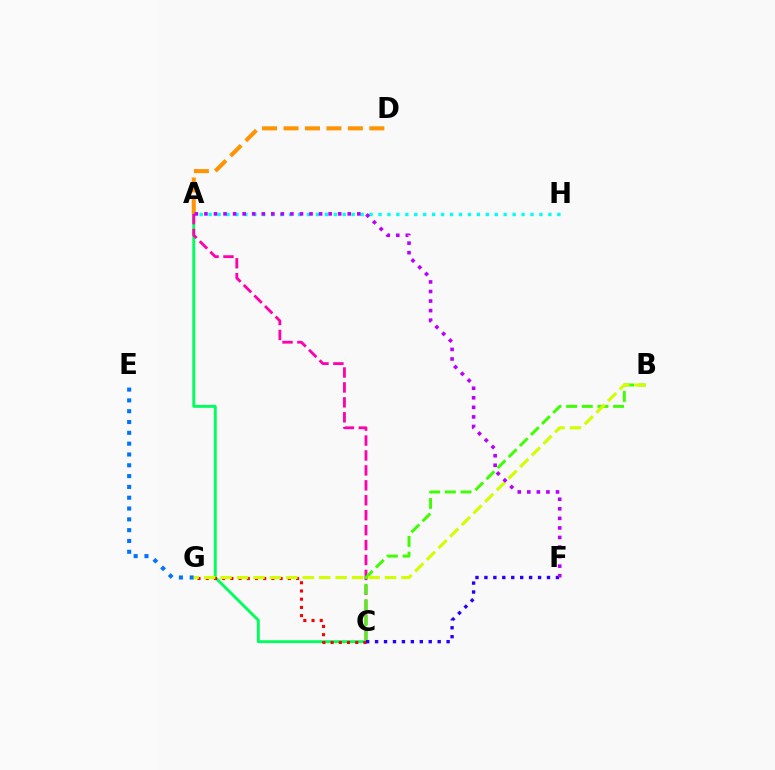{('A', 'C'): [{'color': '#00ff5c', 'line_style': 'solid', 'thickness': 2.08}, {'color': '#ff00ac', 'line_style': 'dashed', 'thickness': 2.03}], ('A', 'D'): [{'color': '#ff9400', 'line_style': 'dashed', 'thickness': 2.91}], ('B', 'C'): [{'color': '#3dff00', 'line_style': 'dashed', 'thickness': 2.13}], ('C', 'G'): [{'color': '#ff0000', 'line_style': 'dotted', 'thickness': 2.23}], ('A', 'H'): [{'color': '#00fff6', 'line_style': 'dotted', 'thickness': 2.43}], ('E', 'G'): [{'color': '#0074ff', 'line_style': 'dotted', 'thickness': 2.94}], ('B', 'G'): [{'color': '#d1ff00', 'line_style': 'dashed', 'thickness': 2.23}], ('C', 'F'): [{'color': '#2500ff', 'line_style': 'dotted', 'thickness': 2.43}], ('A', 'F'): [{'color': '#b900ff', 'line_style': 'dotted', 'thickness': 2.6}]}